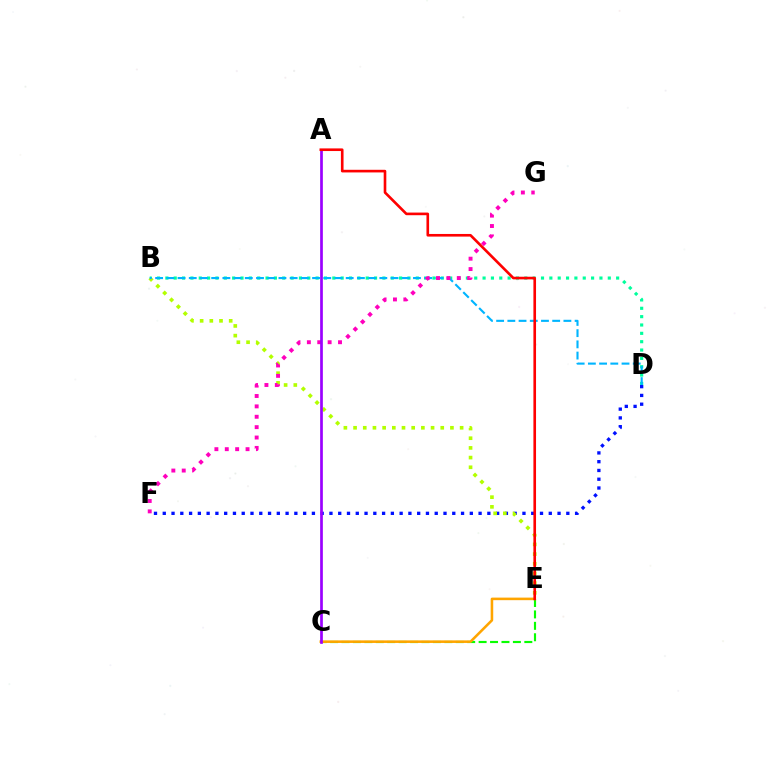{('D', 'F'): [{'color': '#0010ff', 'line_style': 'dotted', 'thickness': 2.38}], ('B', 'D'): [{'color': '#00ff9d', 'line_style': 'dotted', 'thickness': 2.27}, {'color': '#00b5ff', 'line_style': 'dashed', 'thickness': 1.52}], ('B', 'E'): [{'color': '#b3ff00', 'line_style': 'dotted', 'thickness': 2.63}], ('C', 'E'): [{'color': '#08ff00', 'line_style': 'dashed', 'thickness': 1.55}, {'color': '#ffa500', 'line_style': 'solid', 'thickness': 1.85}], ('F', 'G'): [{'color': '#ff00bd', 'line_style': 'dotted', 'thickness': 2.82}], ('A', 'C'): [{'color': '#9b00ff', 'line_style': 'solid', 'thickness': 1.95}], ('A', 'E'): [{'color': '#ff0000', 'line_style': 'solid', 'thickness': 1.9}]}